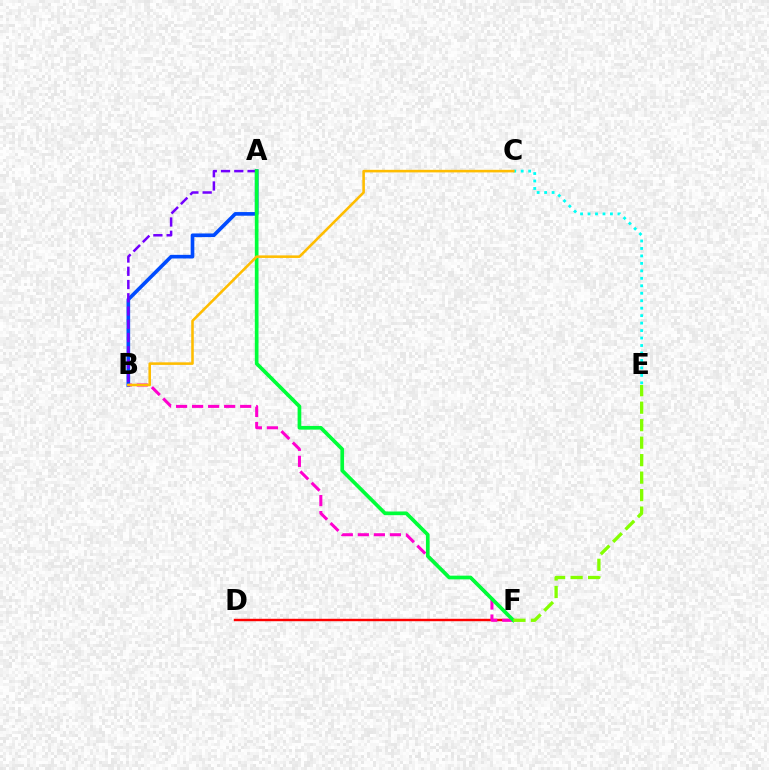{('D', 'F'): [{'color': '#ff0000', 'line_style': 'solid', 'thickness': 1.75}], ('A', 'B'): [{'color': '#004bff', 'line_style': 'solid', 'thickness': 2.63}, {'color': '#7200ff', 'line_style': 'dashed', 'thickness': 1.8}], ('B', 'F'): [{'color': '#ff00cf', 'line_style': 'dashed', 'thickness': 2.18}], ('C', 'E'): [{'color': '#00fff6', 'line_style': 'dotted', 'thickness': 2.03}], ('A', 'F'): [{'color': '#00ff39', 'line_style': 'solid', 'thickness': 2.66}], ('E', 'F'): [{'color': '#84ff00', 'line_style': 'dashed', 'thickness': 2.38}], ('B', 'C'): [{'color': '#ffbd00', 'line_style': 'solid', 'thickness': 1.85}]}